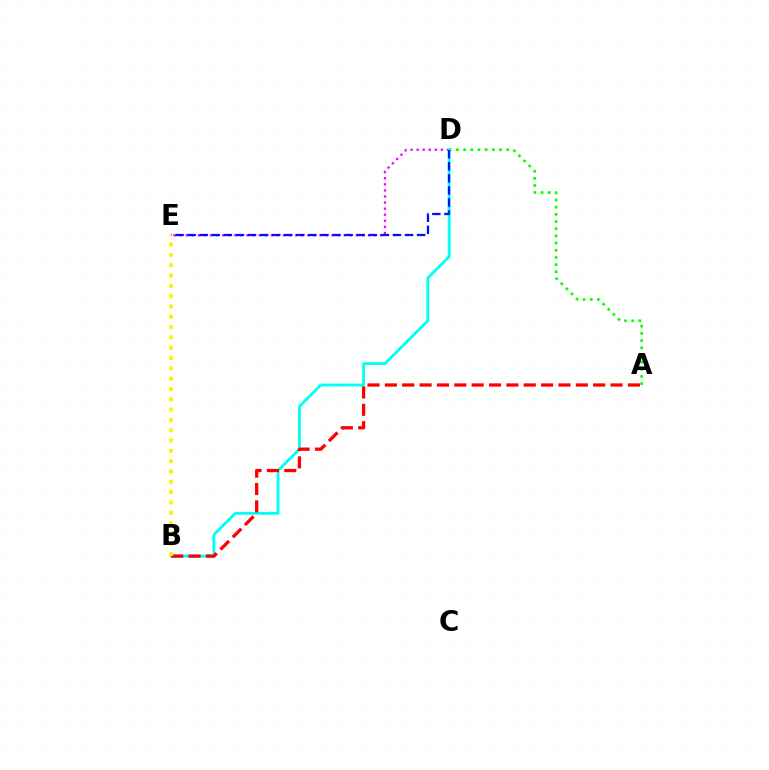{('A', 'D'): [{'color': '#08ff00', 'line_style': 'dotted', 'thickness': 1.95}], ('D', 'E'): [{'color': '#ee00ff', 'line_style': 'dotted', 'thickness': 1.65}, {'color': '#0010ff', 'line_style': 'dashed', 'thickness': 1.64}], ('B', 'D'): [{'color': '#00fff6', 'line_style': 'solid', 'thickness': 2.04}], ('A', 'B'): [{'color': '#ff0000', 'line_style': 'dashed', 'thickness': 2.36}], ('B', 'E'): [{'color': '#fcf500', 'line_style': 'dotted', 'thickness': 2.8}]}